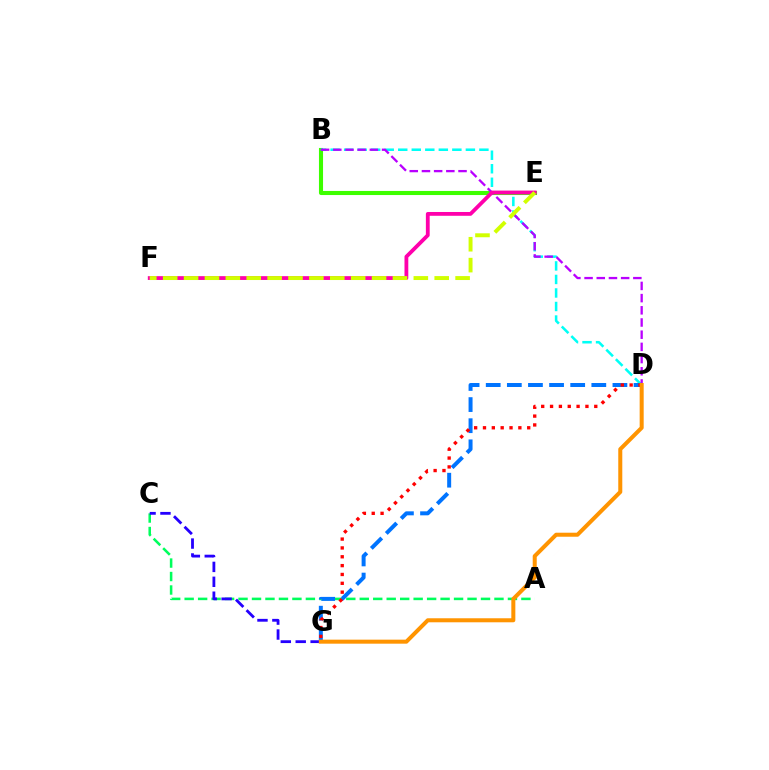{('B', 'E'): [{'color': '#3dff00', 'line_style': 'solid', 'thickness': 2.94}], ('A', 'C'): [{'color': '#00ff5c', 'line_style': 'dashed', 'thickness': 1.83}], ('B', 'D'): [{'color': '#00fff6', 'line_style': 'dashed', 'thickness': 1.84}, {'color': '#b900ff', 'line_style': 'dashed', 'thickness': 1.66}], ('D', 'G'): [{'color': '#0074ff', 'line_style': 'dashed', 'thickness': 2.87}, {'color': '#ff0000', 'line_style': 'dotted', 'thickness': 2.4}, {'color': '#ff9400', 'line_style': 'solid', 'thickness': 2.9}], ('E', 'F'): [{'color': '#ff00ac', 'line_style': 'solid', 'thickness': 2.74}, {'color': '#d1ff00', 'line_style': 'dashed', 'thickness': 2.84}], ('C', 'G'): [{'color': '#2500ff', 'line_style': 'dashed', 'thickness': 2.03}]}